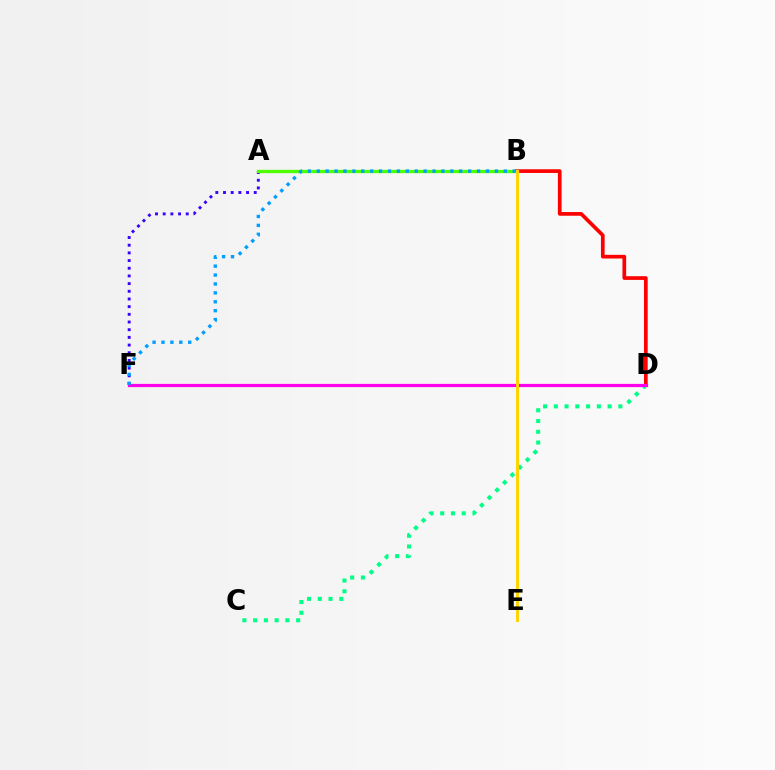{('A', 'F'): [{'color': '#3700ff', 'line_style': 'dotted', 'thickness': 2.09}], ('B', 'D'): [{'color': '#ff0000', 'line_style': 'solid', 'thickness': 2.66}], ('C', 'D'): [{'color': '#00ff86', 'line_style': 'dotted', 'thickness': 2.92}], ('A', 'B'): [{'color': '#4fff00', 'line_style': 'solid', 'thickness': 2.41}], ('D', 'F'): [{'color': '#ff00ed', 'line_style': 'solid', 'thickness': 2.32}], ('B', 'F'): [{'color': '#009eff', 'line_style': 'dotted', 'thickness': 2.42}], ('B', 'E'): [{'color': '#ffd500', 'line_style': 'solid', 'thickness': 2.14}]}